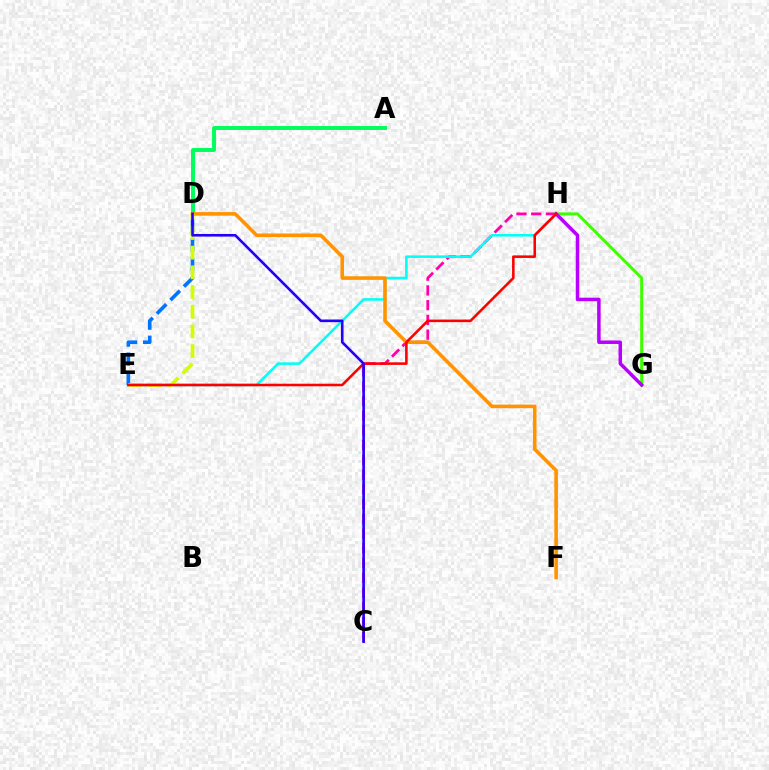{('C', 'H'): [{'color': '#ff00ac', 'line_style': 'dashed', 'thickness': 2.0}], ('A', 'D'): [{'color': '#00ff5c', 'line_style': 'solid', 'thickness': 2.84}], ('E', 'H'): [{'color': '#00fff6', 'line_style': 'solid', 'thickness': 1.85}, {'color': '#ff0000', 'line_style': 'solid', 'thickness': 1.85}], ('G', 'H'): [{'color': '#3dff00', 'line_style': 'solid', 'thickness': 2.16}, {'color': '#b900ff', 'line_style': 'solid', 'thickness': 2.51}], ('D', 'F'): [{'color': '#ff9400', 'line_style': 'solid', 'thickness': 2.58}], ('D', 'E'): [{'color': '#0074ff', 'line_style': 'dashed', 'thickness': 2.6}, {'color': '#d1ff00', 'line_style': 'dashed', 'thickness': 2.67}], ('C', 'D'): [{'color': '#2500ff', 'line_style': 'solid', 'thickness': 1.89}]}